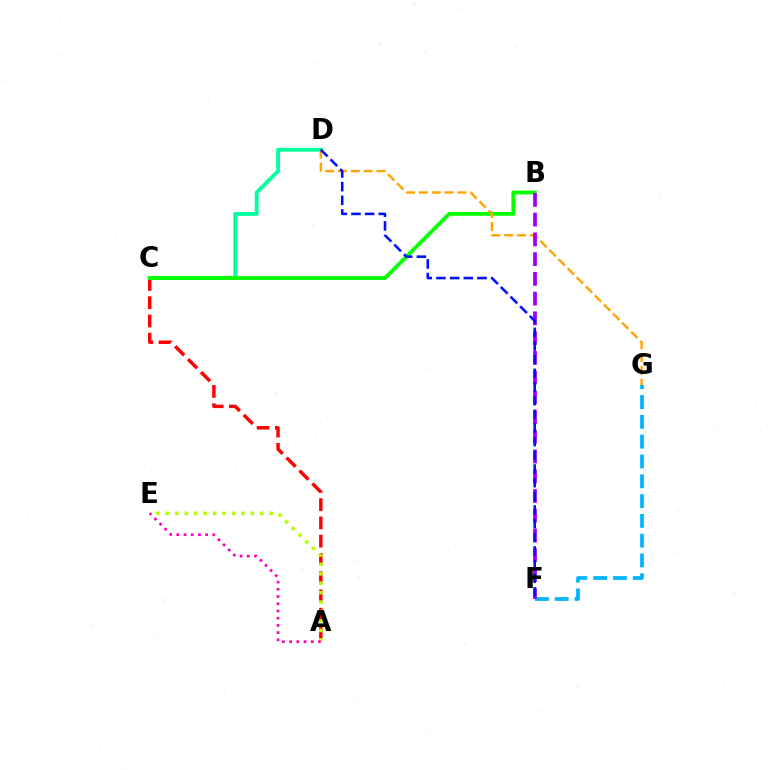{('A', 'C'): [{'color': '#ff0000', 'line_style': 'dashed', 'thickness': 2.48}], ('C', 'D'): [{'color': '#00ff9d', 'line_style': 'solid', 'thickness': 2.75}], ('F', 'G'): [{'color': '#00b5ff', 'line_style': 'dashed', 'thickness': 2.69}], ('B', 'C'): [{'color': '#08ff00', 'line_style': 'solid', 'thickness': 2.75}], ('D', 'G'): [{'color': '#ffa500', 'line_style': 'dashed', 'thickness': 1.74}], ('B', 'F'): [{'color': '#9b00ff', 'line_style': 'dashed', 'thickness': 2.68}], ('D', 'F'): [{'color': '#0010ff', 'line_style': 'dashed', 'thickness': 1.86}], ('A', 'E'): [{'color': '#b3ff00', 'line_style': 'dotted', 'thickness': 2.57}, {'color': '#ff00bd', 'line_style': 'dotted', 'thickness': 1.96}]}